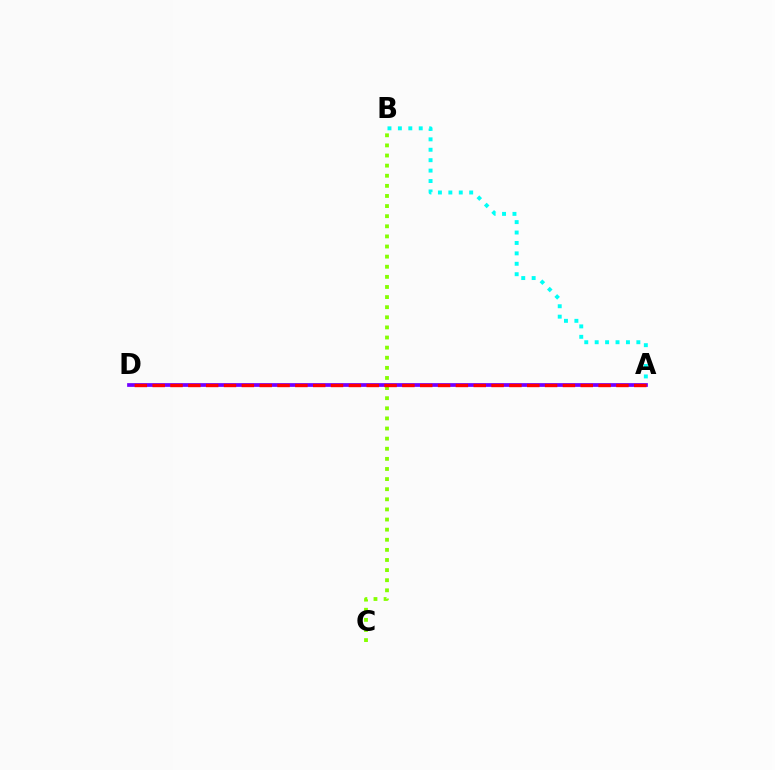{('A', 'B'): [{'color': '#00fff6', 'line_style': 'dotted', 'thickness': 2.83}], ('B', 'C'): [{'color': '#84ff00', 'line_style': 'dotted', 'thickness': 2.75}], ('A', 'D'): [{'color': '#7200ff', 'line_style': 'solid', 'thickness': 2.68}, {'color': '#ff0000', 'line_style': 'dashed', 'thickness': 2.42}]}